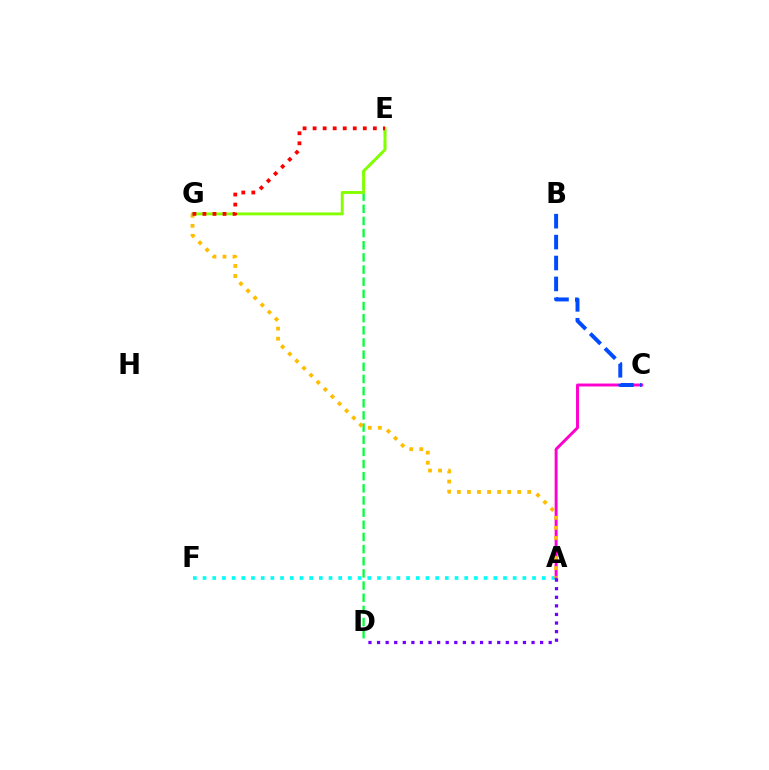{('D', 'E'): [{'color': '#00ff39', 'line_style': 'dashed', 'thickness': 1.65}], ('A', 'F'): [{'color': '#00fff6', 'line_style': 'dotted', 'thickness': 2.63}], ('A', 'C'): [{'color': '#ff00cf', 'line_style': 'solid', 'thickness': 2.11}], ('A', 'G'): [{'color': '#ffbd00', 'line_style': 'dotted', 'thickness': 2.73}], ('B', 'C'): [{'color': '#004bff', 'line_style': 'dashed', 'thickness': 2.84}], ('A', 'D'): [{'color': '#7200ff', 'line_style': 'dotted', 'thickness': 2.33}], ('E', 'G'): [{'color': '#84ff00', 'line_style': 'solid', 'thickness': 2.1}, {'color': '#ff0000', 'line_style': 'dotted', 'thickness': 2.73}]}